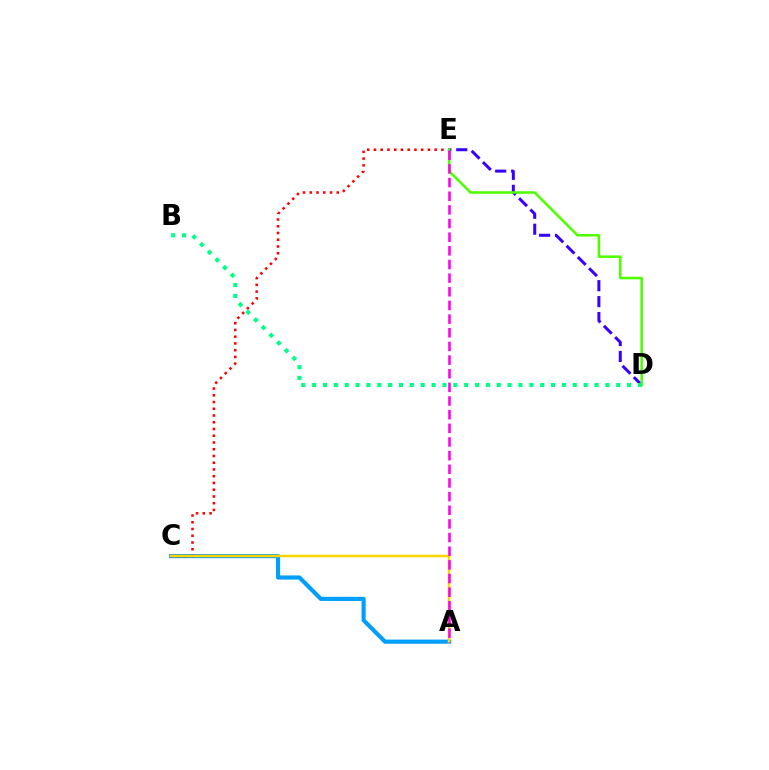{('A', 'C'): [{'color': '#009eff', 'line_style': 'solid', 'thickness': 2.98}, {'color': '#ffd500', 'line_style': 'solid', 'thickness': 1.78}], ('C', 'E'): [{'color': '#ff0000', 'line_style': 'dotted', 'thickness': 1.83}], ('D', 'E'): [{'color': '#3700ff', 'line_style': 'dashed', 'thickness': 2.16}, {'color': '#4fff00', 'line_style': 'solid', 'thickness': 1.84}], ('B', 'D'): [{'color': '#00ff86', 'line_style': 'dotted', 'thickness': 2.95}], ('A', 'E'): [{'color': '#ff00ed', 'line_style': 'dashed', 'thickness': 1.85}]}